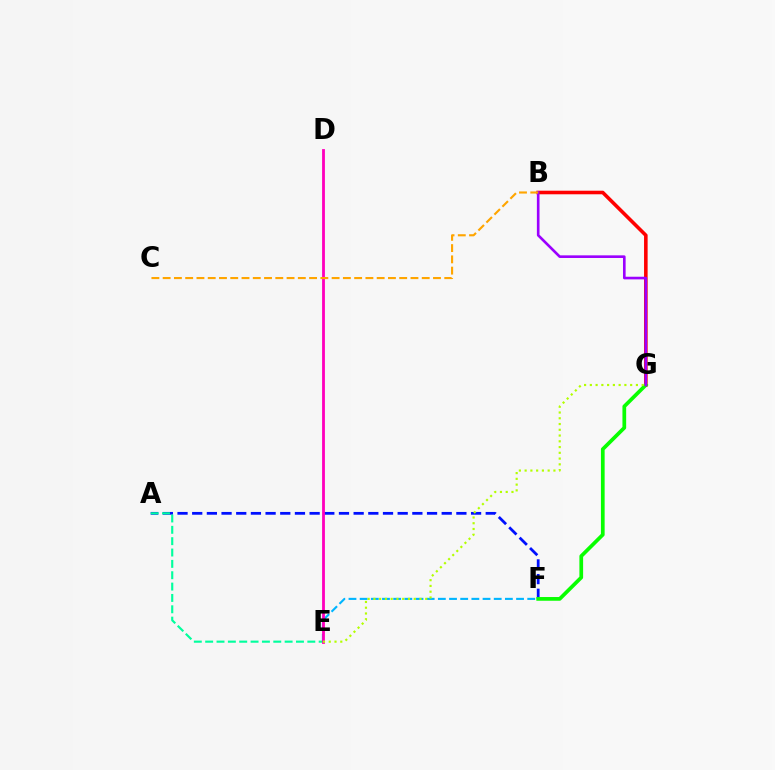{('B', 'G'): [{'color': '#ff0000', 'line_style': 'solid', 'thickness': 2.58}, {'color': '#9b00ff', 'line_style': 'solid', 'thickness': 1.9}], ('A', 'F'): [{'color': '#0010ff', 'line_style': 'dashed', 'thickness': 1.99}], ('E', 'F'): [{'color': '#00b5ff', 'line_style': 'dashed', 'thickness': 1.52}], ('F', 'G'): [{'color': '#08ff00', 'line_style': 'solid', 'thickness': 2.68}], ('A', 'E'): [{'color': '#00ff9d', 'line_style': 'dashed', 'thickness': 1.54}], ('D', 'E'): [{'color': '#ff00bd', 'line_style': 'solid', 'thickness': 2.03}], ('E', 'G'): [{'color': '#b3ff00', 'line_style': 'dotted', 'thickness': 1.56}], ('B', 'C'): [{'color': '#ffa500', 'line_style': 'dashed', 'thickness': 1.53}]}